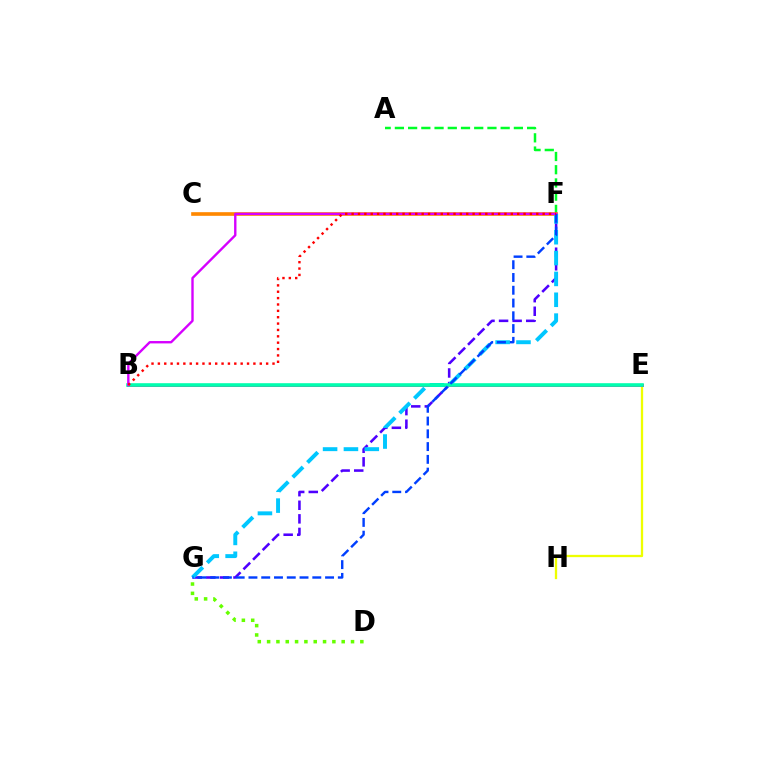{('F', 'G'): [{'color': '#4f00ff', 'line_style': 'dashed', 'thickness': 1.84}, {'color': '#00c7ff', 'line_style': 'dashed', 'thickness': 2.83}, {'color': '#003fff', 'line_style': 'dashed', 'thickness': 1.73}], ('A', 'F'): [{'color': '#00ff27', 'line_style': 'dashed', 'thickness': 1.8}], ('E', 'H'): [{'color': '#eeff00', 'line_style': 'solid', 'thickness': 1.66}], ('C', 'F'): [{'color': '#ff8800', 'line_style': 'solid', 'thickness': 2.62}], ('B', 'E'): [{'color': '#ff00a0', 'line_style': 'solid', 'thickness': 2.12}, {'color': '#00ffaf', 'line_style': 'solid', 'thickness': 2.6}], ('B', 'F'): [{'color': '#d600ff', 'line_style': 'solid', 'thickness': 1.71}, {'color': '#ff0000', 'line_style': 'dotted', 'thickness': 1.73}], ('D', 'G'): [{'color': '#66ff00', 'line_style': 'dotted', 'thickness': 2.53}]}